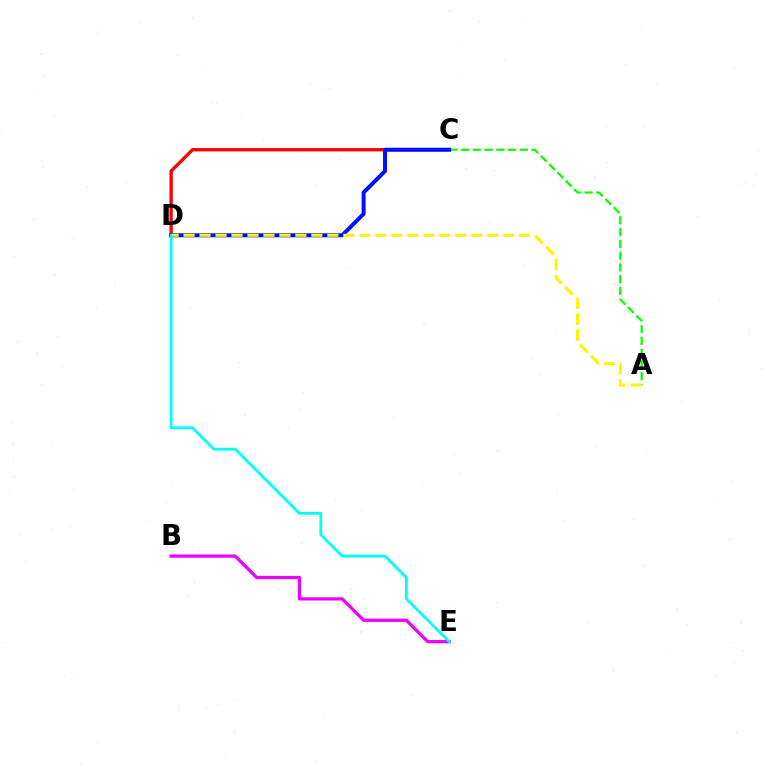{('A', 'C'): [{'color': '#08ff00', 'line_style': 'dashed', 'thickness': 1.6}], ('B', 'E'): [{'color': '#ee00ff', 'line_style': 'solid', 'thickness': 2.32}], ('C', 'D'): [{'color': '#ff0000', 'line_style': 'solid', 'thickness': 2.38}, {'color': '#0010ff', 'line_style': 'solid', 'thickness': 2.87}], ('A', 'D'): [{'color': '#fcf500', 'line_style': 'dashed', 'thickness': 2.17}], ('D', 'E'): [{'color': '#00fff6', 'line_style': 'solid', 'thickness': 2.02}]}